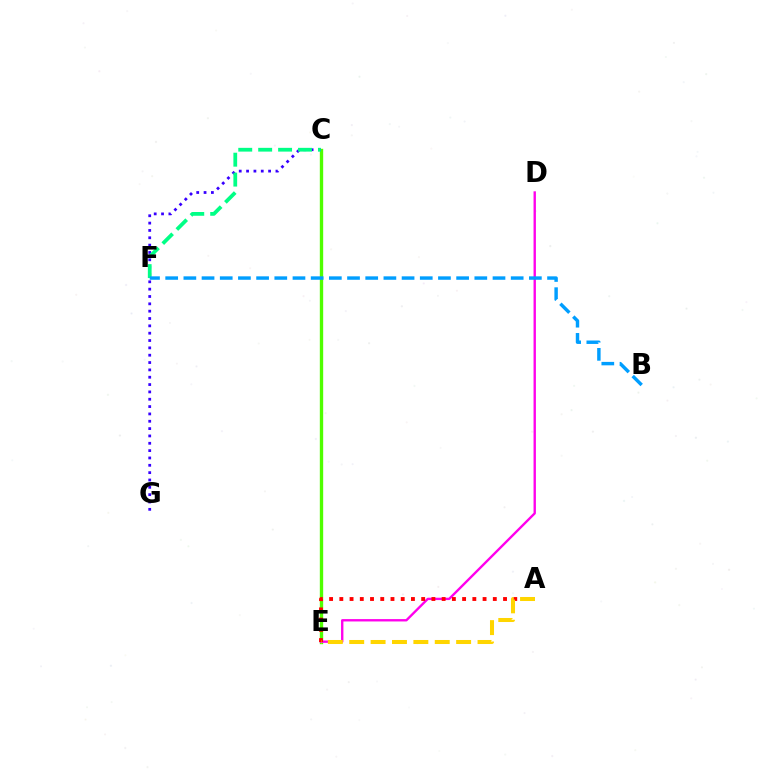{('C', 'E'): [{'color': '#4fff00', 'line_style': 'solid', 'thickness': 2.42}], ('C', 'G'): [{'color': '#3700ff', 'line_style': 'dotted', 'thickness': 1.99}], ('D', 'E'): [{'color': '#ff00ed', 'line_style': 'solid', 'thickness': 1.7}], ('A', 'E'): [{'color': '#ff0000', 'line_style': 'dotted', 'thickness': 2.78}, {'color': '#ffd500', 'line_style': 'dashed', 'thickness': 2.9}], ('C', 'F'): [{'color': '#00ff86', 'line_style': 'dashed', 'thickness': 2.71}], ('B', 'F'): [{'color': '#009eff', 'line_style': 'dashed', 'thickness': 2.47}]}